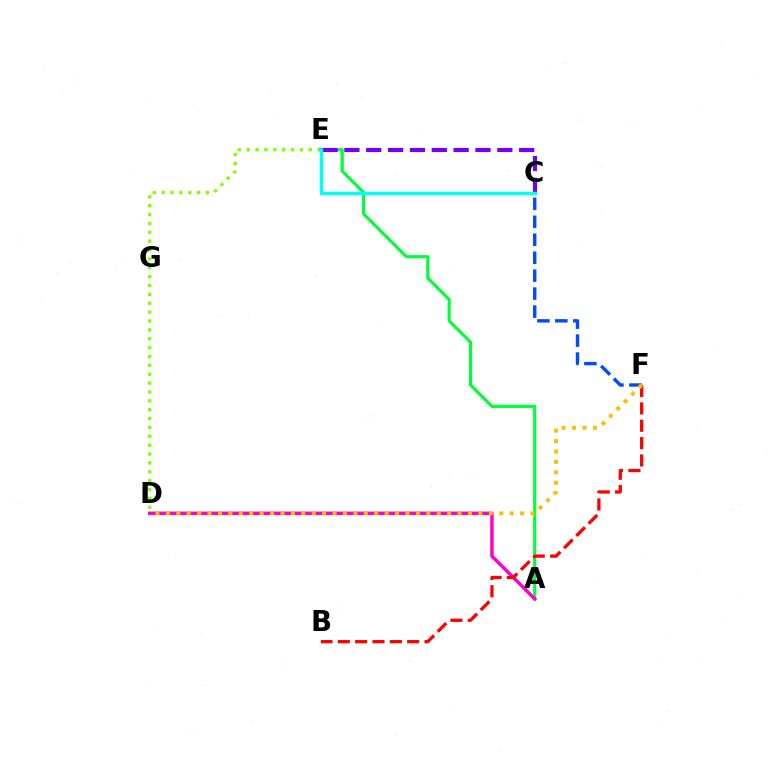{('D', 'E'): [{'color': '#84ff00', 'line_style': 'dotted', 'thickness': 2.41}], ('A', 'E'): [{'color': '#00ff39', 'line_style': 'solid', 'thickness': 2.26}], ('C', 'E'): [{'color': '#7200ff', 'line_style': 'dashed', 'thickness': 2.97}, {'color': '#00fff6', 'line_style': 'solid', 'thickness': 2.51}], ('A', 'D'): [{'color': '#ff00cf', 'line_style': 'solid', 'thickness': 2.5}], ('C', 'F'): [{'color': '#004bff', 'line_style': 'dashed', 'thickness': 2.44}], ('B', 'F'): [{'color': '#ff0000', 'line_style': 'dashed', 'thickness': 2.36}], ('D', 'F'): [{'color': '#ffbd00', 'line_style': 'dotted', 'thickness': 2.83}]}